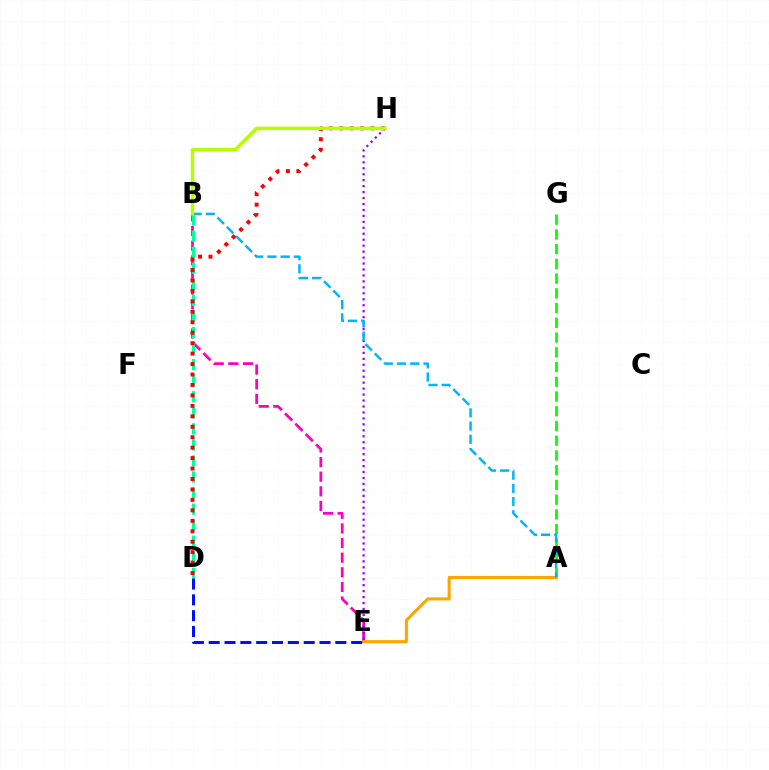{('A', 'G'): [{'color': '#08ff00', 'line_style': 'dashed', 'thickness': 2.0}], ('B', 'E'): [{'color': '#ff00bd', 'line_style': 'dashed', 'thickness': 1.99}], ('A', 'E'): [{'color': '#ffa500', 'line_style': 'solid', 'thickness': 2.21}], ('B', 'D'): [{'color': '#00ff9d', 'line_style': 'dashed', 'thickness': 2.18}], ('E', 'H'): [{'color': '#9b00ff', 'line_style': 'dotted', 'thickness': 1.62}], ('A', 'B'): [{'color': '#00b5ff', 'line_style': 'dashed', 'thickness': 1.8}], ('D', 'E'): [{'color': '#0010ff', 'line_style': 'dashed', 'thickness': 2.15}], ('D', 'H'): [{'color': '#ff0000', 'line_style': 'dotted', 'thickness': 2.84}], ('B', 'H'): [{'color': '#b3ff00', 'line_style': 'solid', 'thickness': 2.46}]}